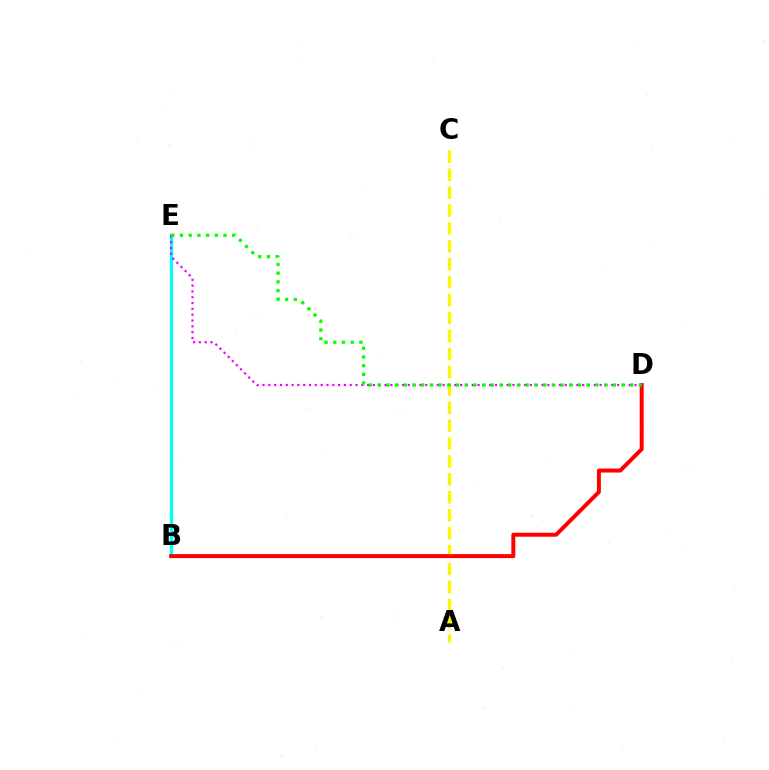{('A', 'C'): [{'color': '#fcf500', 'line_style': 'dashed', 'thickness': 2.44}], ('B', 'E'): [{'color': '#0010ff', 'line_style': 'dotted', 'thickness': 1.86}, {'color': '#00fff6', 'line_style': 'solid', 'thickness': 2.38}], ('D', 'E'): [{'color': '#ee00ff', 'line_style': 'dotted', 'thickness': 1.58}, {'color': '#08ff00', 'line_style': 'dotted', 'thickness': 2.37}], ('B', 'D'): [{'color': '#ff0000', 'line_style': 'solid', 'thickness': 2.85}]}